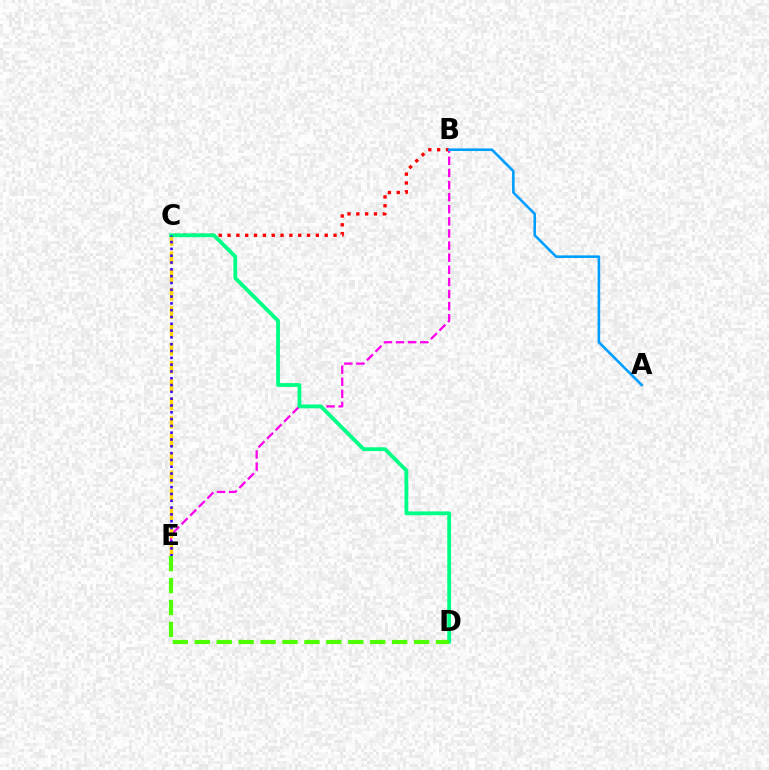{('B', 'E'): [{'color': '#ff00ed', 'line_style': 'dashed', 'thickness': 1.65}], ('C', 'E'): [{'color': '#ffd500', 'line_style': 'dashed', 'thickness': 2.48}, {'color': '#3700ff', 'line_style': 'dotted', 'thickness': 1.85}], ('B', 'C'): [{'color': '#ff0000', 'line_style': 'dotted', 'thickness': 2.4}], ('C', 'D'): [{'color': '#00ff86', 'line_style': 'solid', 'thickness': 2.74}], ('A', 'B'): [{'color': '#009eff', 'line_style': 'solid', 'thickness': 1.87}], ('D', 'E'): [{'color': '#4fff00', 'line_style': 'dashed', 'thickness': 2.98}]}